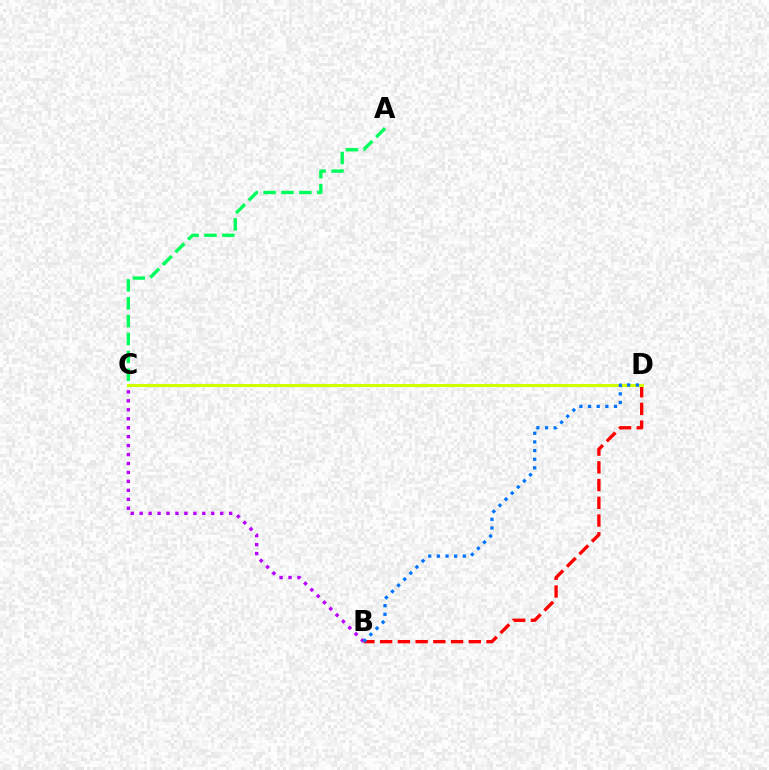{('B', 'C'): [{'color': '#b900ff', 'line_style': 'dotted', 'thickness': 2.43}], ('B', 'D'): [{'color': '#ff0000', 'line_style': 'dashed', 'thickness': 2.41}, {'color': '#0074ff', 'line_style': 'dotted', 'thickness': 2.35}], ('C', 'D'): [{'color': '#d1ff00', 'line_style': 'solid', 'thickness': 2.21}], ('A', 'C'): [{'color': '#00ff5c', 'line_style': 'dashed', 'thickness': 2.43}]}